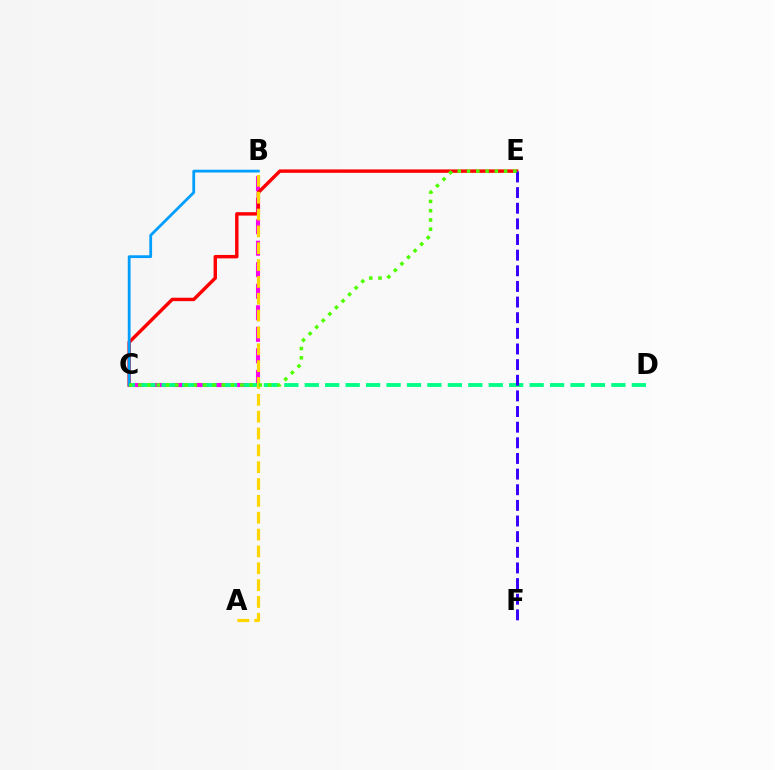{('B', 'C'): [{'color': '#ff00ed', 'line_style': 'dashed', 'thickness': 2.92}, {'color': '#009eff', 'line_style': 'solid', 'thickness': 2.01}], ('C', 'E'): [{'color': '#ff0000', 'line_style': 'solid', 'thickness': 2.46}, {'color': '#4fff00', 'line_style': 'dotted', 'thickness': 2.52}], ('C', 'D'): [{'color': '#00ff86', 'line_style': 'dashed', 'thickness': 2.78}], ('A', 'B'): [{'color': '#ffd500', 'line_style': 'dashed', 'thickness': 2.29}], ('E', 'F'): [{'color': '#3700ff', 'line_style': 'dashed', 'thickness': 2.12}]}